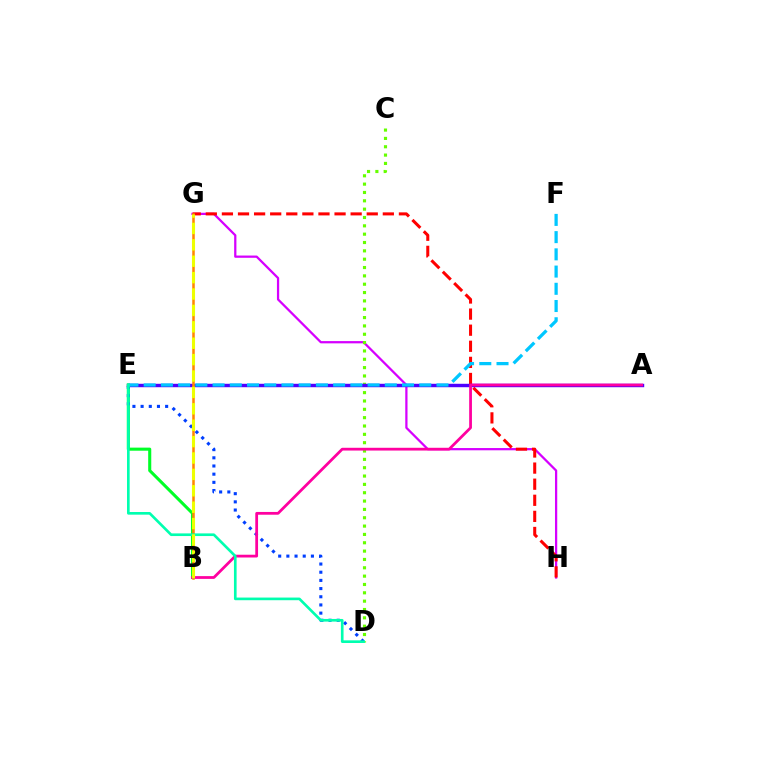{('G', 'H'): [{'color': '#d600ff', 'line_style': 'solid', 'thickness': 1.62}, {'color': '#ff0000', 'line_style': 'dashed', 'thickness': 2.19}], ('C', 'D'): [{'color': '#66ff00', 'line_style': 'dotted', 'thickness': 2.27}], ('A', 'E'): [{'color': '#4f00ff', 'line_style': 'solid', 'thickness': 2.47}], ('B', 'E'): [{'color': '#00ff27', 'line_style': 'solid', 'thickness': 2.22}], ('B', 'G'): [{'color': '#ff8800', 'line_style': 'solid', 'thickness': 1.83}, {'color': '#eeff00', 'line_style': 'dashed', 'thickness': 2.23}], ('D', 'E'): [{'color': '#003fff', 'line_style': 'dotted', 'thickness': 2.22}, {'color': '#00ffaf', 'line_style': 'solid', 'thickness': 1.91}], ('A', 'B'): [{'color': '#ff00a0', 'line_style': 'solid', 'thickness': 1.99}], ('E', 'F'): [{'color': '#00c7ff', 'line_style': 'dashed', 'thickness': 2.34}]}